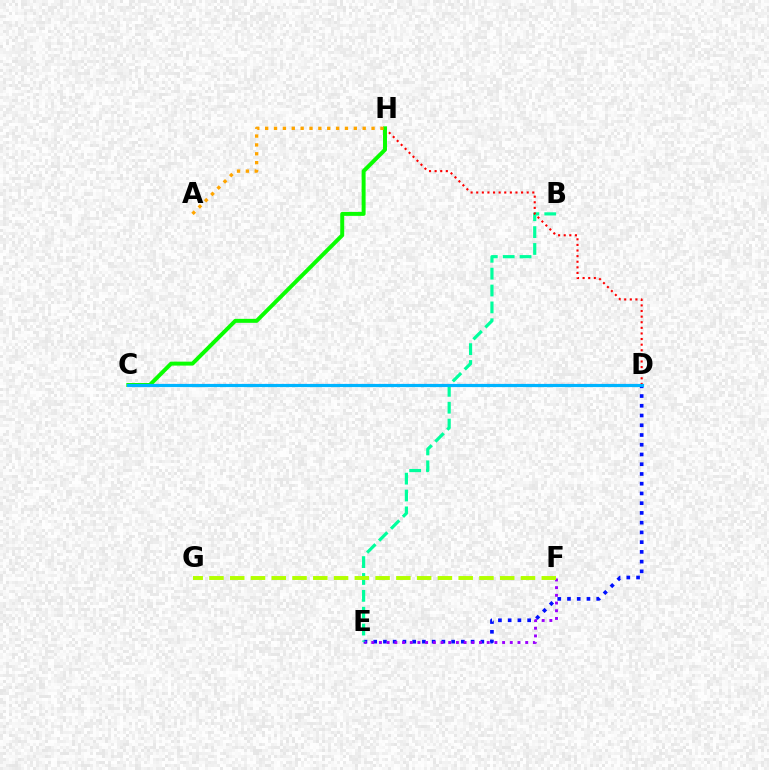{('D', 'E'): [{'color': '#0010ff', 'line_style': 'dotted', 'thickness': 2.65}], ('E', 'F'): [{'color': '#9b00ff', 'line_style': 'dotted', 'thickness': 2.09}], ('C', 'D'): [{'color': '#ff00bd', 'line_style': 'dotted', 'thickness': 1.55}, {'color': '#00b5ff', 'line_style': 'solid', 'thickness': 2.28}], ('B', 'E'): [{'color': '#00ff9d', 'line_style': 'dashed', 'thickness': 2.29}], ('D', 'H'): [{'color': '#ff0000', 'line_style': 'dotted', 'thickness': 1.52}], ('C', 'H'): [{'color': '#08ff00', 'line_style': 'solid', 'thickness': 2.85}], ('F', 'G'): [{'color': '#b3ff00', 'line_style': 'dashed', 'thickness': 2.82}], ('A', 'H'): [{'color': '#ffa500', 'line_style': 'dotted', 'thickness': 2.41}]}